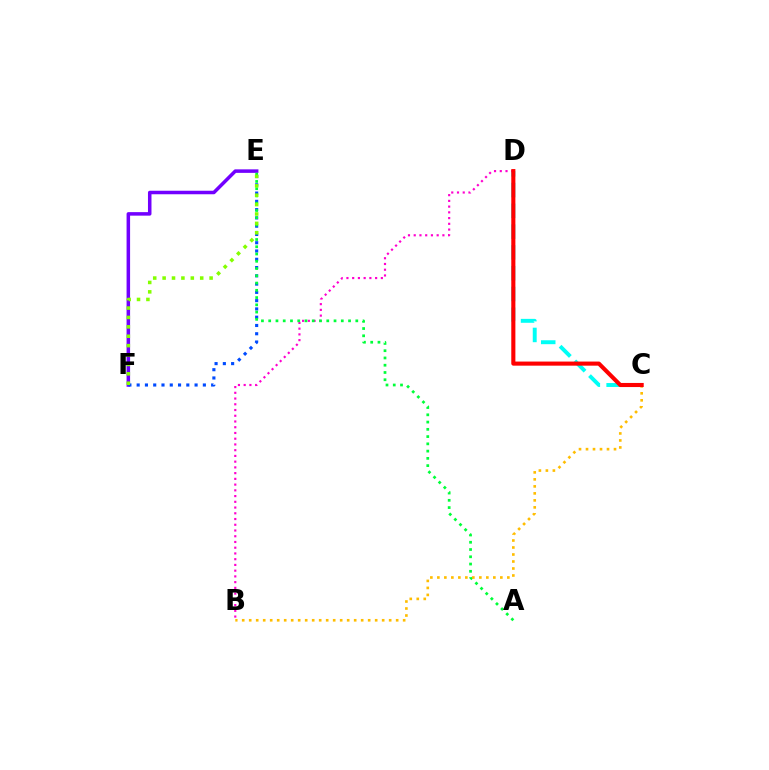{('E', 'F'): [{'color': '#7200ff', 'line_style': 'solid', 'thickness': 2.53}, {'color': '#004bff', 'line_style': 'dotted', 'thickness': 2.25}, {'color': '#84ff00', 'line_style': 'dotted', 'thickness': 2.55}], ('C', 'D'): [{'color': '#00fff6', 'line_style': 'dashed', 'thickness': 2.82}, {'color': '#ff0000', 'line_style': 'solid', 'thickness': 2.95}], ('B', 'D'): [{'color': '#ff00cf', 'line_style': 'dotted', 'thickness': 1.56}], ('A', 'E'): [{'color': '#00ff39', 'line_style': 'dotted', 'thickness': 1.97}], ('B', 'C'): [{'color': '#ffbd00', 'line_style': 'dotted', 'thickness': 1.9}]}